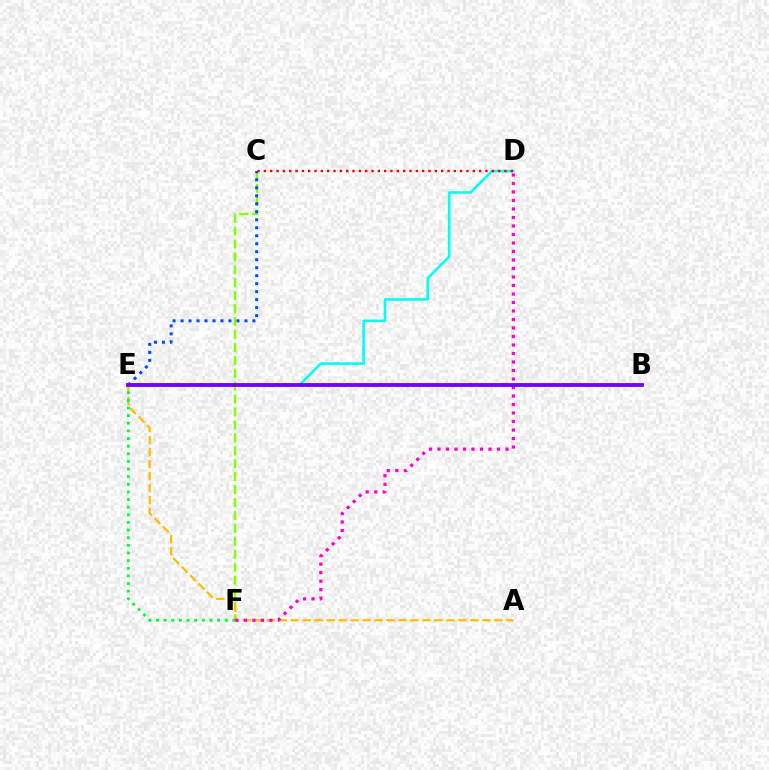{('D', 'E'): [{'color': '#00fff6', 'line_style': 'solid', 'thickness': 1.84}], ('C', 'F'): [{'color': '#84ff00', 'line_style': 'dashed', 'thickness': 1.76}], ('A', 'E'): [{'color': '#ffbd00', 'line_style': 'dashed', 'thickness': 1.63}], ('C', 'D'): [{'color': '#ff0000', 'line_style': 'dotted', 'thickness': 1.72}], ('E', 'F'): [{'color': '#00ff39', 'line_style': 'dotted', 'thickness': 2.07}], ('D', 'F'): [{'color': '#ff00cf', 'line_style': 'dotted', 'thickness': 2.31}], ('C', 'E'): [{'color': '#004bff', 'line_style': 'dotted', 'thickness': 2.17}], ('B', 'E'): [{'color': '#7200ff', 'line_style': 'solid', 'thickness': 2.75}]}